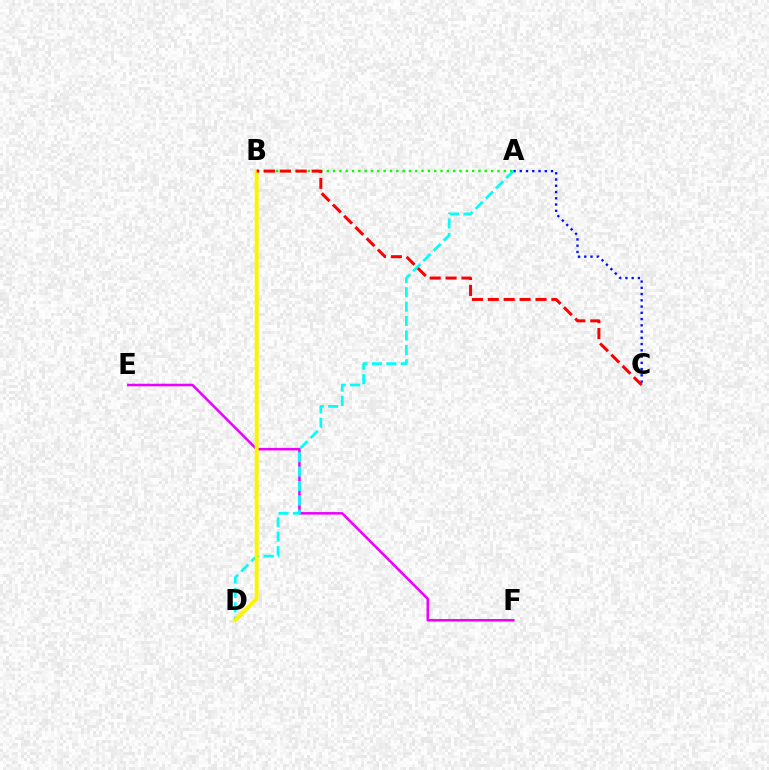{('A', 'C'): [{'color': '#0010ff', 'line_style': 'dotted', 'thickness': 1.7}], ('E', 'F'): [{'color': '#ee00ff', 'line_style': 'solid', 'thickness': 1.83}], ('A', 'D'): [{'color': '#00fff6', 'line_style': 'dashed', 'thickness': 1.96}], ('A', 'B'): [{'color': '#08ff00', 'line_style': 'dotted', 'thickness': 1.72}], ('B', 'D'): [{'color': '#fcf500', 'line_style': 'solid', 'thickness': 2.86}], ('B', 'C'): [{'color': '#ff0000', 'line_style': 'dashed', 'thickness': 2.16}]}